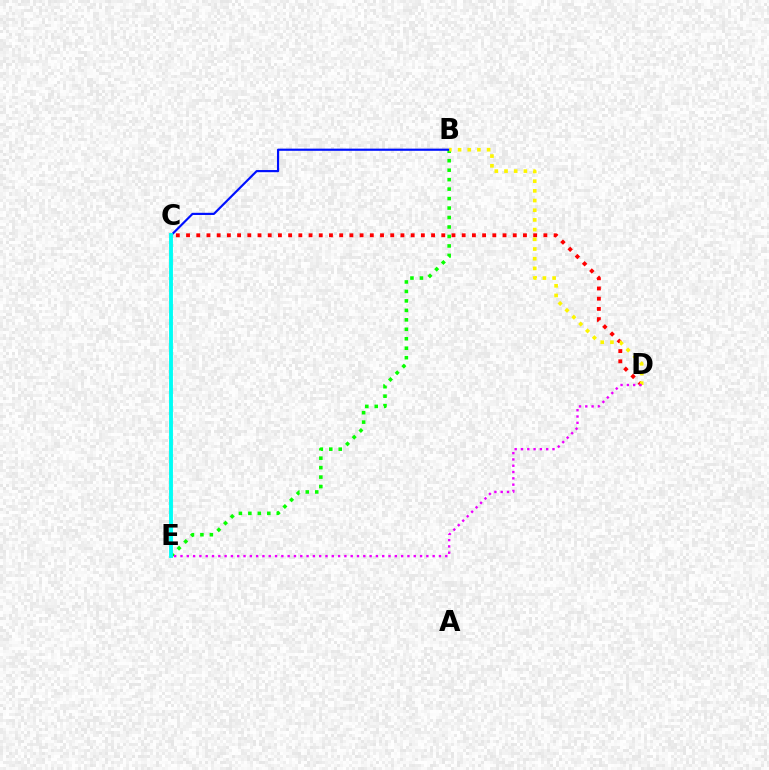{('B', 'E'): [{'color': '#08ff00', 'line_style': 'dotted', 'thickness': 2.57}], ('C', 'D'): [{'color': '#ff0000', 'line_style': 'dotted', 'thickness': 2.77}], ('B', 'C'): [{'color': '#0010ff', 'line_style': 'solid', 'thickness': 1.57}], ('B', 'D'): [{'color': '#fcf500', 'line_style': 'dotted', 'thickness': 2.63}], ('D', 'E'): [{'color': '#ee00ff', 'line_style': 'dotted', 'thickness': 1.71}], ('C', 'E'): [{'color': '#00fff6', 'line_style': 'solid', 'thickness': 2.8}]}